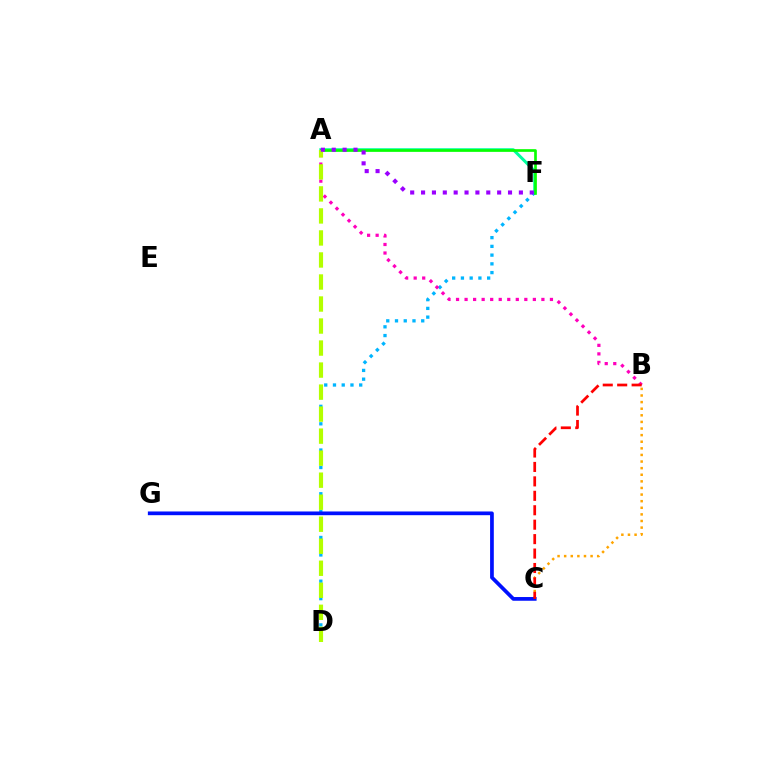{('A', 'F'): [{'color': '#00ff9d', 'line_style': 'solid', 'thickness': 2.17}, {'color': '#08ff00', 'line_style': 'solid', 'thickness': 1.92}, {'color': '#9b00ff', 'line_style': 'dotted', 'thickness': 2.95}], ('D', 'F'): [{'color': '#00b5ff', 'line_style': 'dotted', 'thickness': 2.38}], ('A', 'B'): [{'color': '#ff00bd', 'line_style': 'dotted', 'thickness': 2.32}], ('B', 'C'): [{'color': '#ffa500', 'line_style': 'dotted', 'thickness': 1.79}, {'color': '#ff0000', 'line_style': 'dashed', 'thickness': 1.96}], ('C', 'G'): [{'color': '#0010ff', 'line_style': 'solid', 'thickness': 2.68}], ('A', 'D'): [{'color': '#b3ff00', 'line_style': 'dashed', 'thickness': 2.99}]}